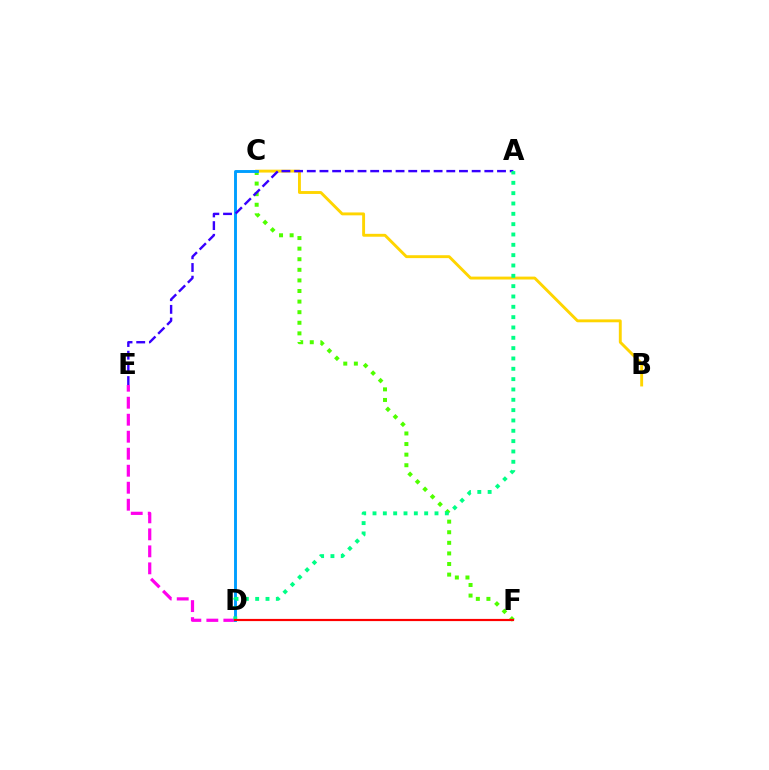{('B', 'C'): [{'color': '#ffd500', 'line_style': 'solid', 'thickness': 2.08}], ('D', 'E'): [{'color': '#ff00ed', 'line_style': 'dashed', 'thickness': 2.31}], ('C', 'F'): [{'color': '#4fff00', 'line_style': 'dotted', 'thickness': 2.88}], ('C', 'D'): [{'color': '#009eff', 'line_style': 'solid', 'thickness': 2.1}], ('A', 'E'): [{'color': '#3700ff', 'line_style': 'dashed', 'thickness': 1.72}], ('A', 'D'): [{'color': '#00ff86', 'line_style': 'dotted', 'thickness': 2.81}], ('D', 'F'): [{'color': '#ff0000', 'line_style': 'solid', 'thickness': 1.57}]}